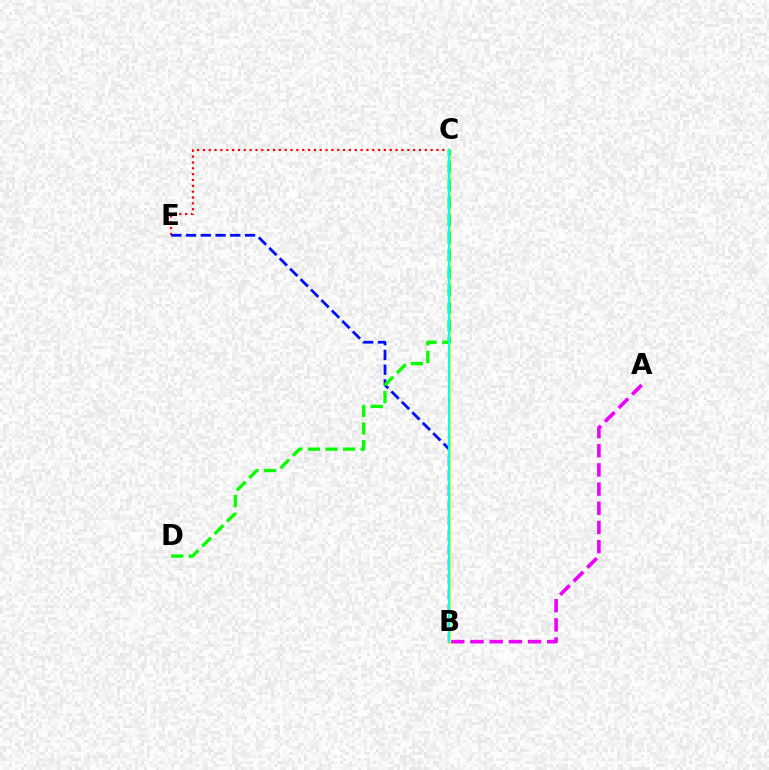{('A', 'B'): [{'color': '#ee00ff', 'line_style': 'dashed', 'thickness': 2.61}], ('C', 'E'): [{'color': '#ff0000', 'line_style': 'dotted', 'thickness': 1.59}], ('B', 'E'): [{'color': '#0010ff', 'line_style': 'dashed', 'thickness': 2.01}], ('B', 'C'): [{'color': '#fcf500', 'line_style': 'solid', 'thickness': 2.26}, {'color': '#00fff6', 'line_style': 'solid', 'thickness': 1.54}], ('C', 'D'): [{'color': '#08ff00', 'line_style': 'dashed', 'thickness': 2.39}]}